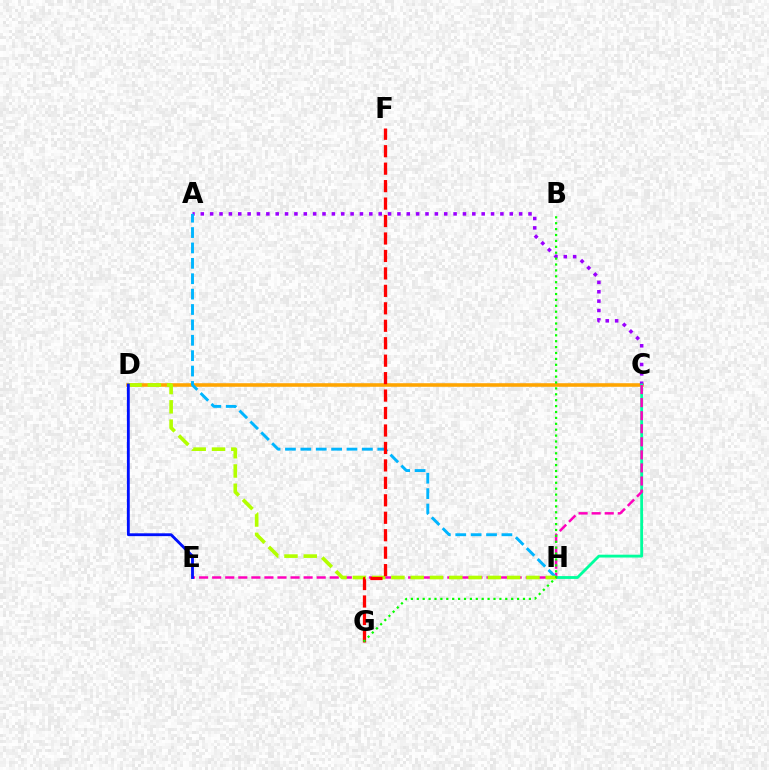{('C', 'D'): [{'color': '#ffa500', 'line_style': 'solid', 'thickness': 2.57}], ('A', 'C'): [{'color': '#9b00ff', 'line_style': 'dotted', 'thickness': 2.54}], ('C', 'H'): [{'color': '#00ff9d', 'line_style': 'solid', 'thickness': 2.04}], ('C', 'E'): [{'color': '#ff00bd', 'line_style': 'dashed', 'thickness': 1.77}], ('A', 'H'): [{'color': '#00b5ff', 'line_style': 'dashed', 'thickness': 2.09}], ('D', 'H'): [{'color': '#b3ff00', 'line_style': 'dashed', 'thickness': 2.62}], ('F', 'G'): [{'color': '#ff0000', 'line_style': 'dashed', 'thickness': 2.37}], ('B', 'G'): [{'color': '#08ff00', 'line_style': 'dotted', 'thickness': 1.6}], ('D', 'E'): [{'color': '#0010ff', 'line_style': 'solid', 'thickness': 2.04}]}